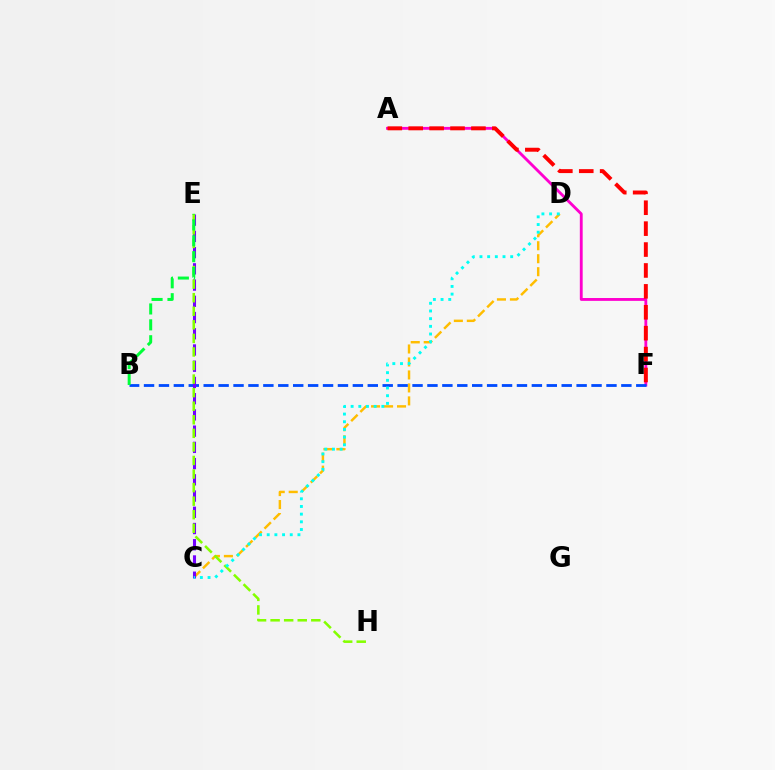{('C', 'D'): [{'color': '#ffbd00', 'line_style': 'dashed', 'thickness': 1.76}, {'color': '#00fff6', 'line_style': 'dotted', 'thickness': 2.09}], ('A', 'F'): [{'color': '#ff00cf', 'line_style': 'solid', 'thickness': 2.05}, {'color': '#ff0000', 'line_style': 'dashed', 'thickness': 2.84}], ('B', 'F'): [{'color': '#004bff', 'line_style': 'dashed', 'thickness': 2.03}], ('C', 'E'): [{'color': '#7200ff', 'line_style': 'dashed', 'thickness': 2.2}], ('E', 'H'): [{'color': '#84ff00', 'line_style': 'dashed', 'thickness': 1.84}], ('B', 'E'): [{'color': '#00ff39', 'line_style': 'dashed', 'thickness': 2.16}]}